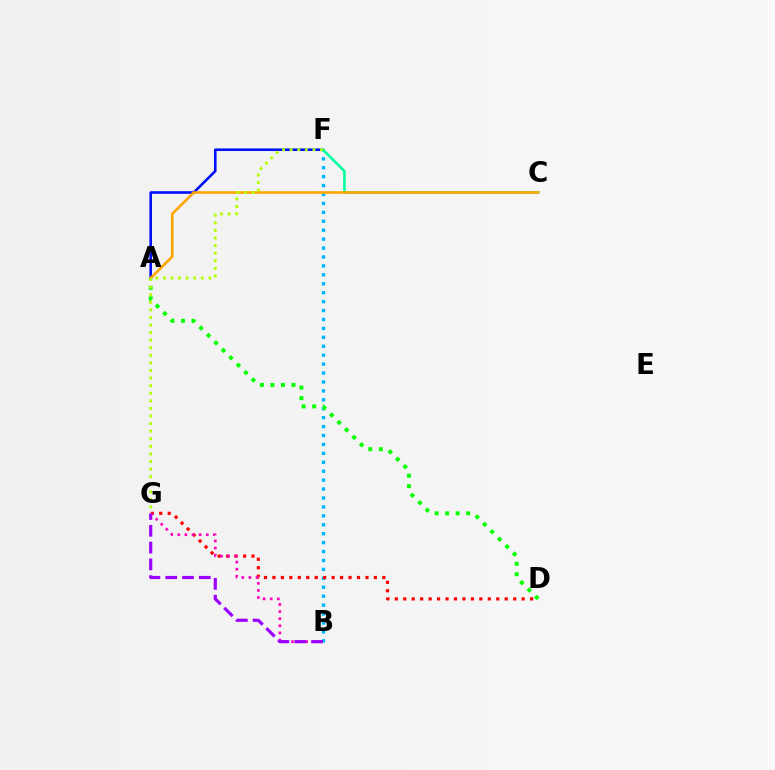{('B', 'F'): [{'color': '#00b5ff', 'line_style': 'dotted', 'thickness': 2.43}], ('D', 'G'): [{'color': '#ff0000', 'line_style': 'dotted', 'thickness': 2.3}], ('A', 'F'): [{'color': '#0010ff', 'line_style': 'solid', 'thickness': 1.87}], ('C', 'F'): [{'color': '#00ff9d', 'line_style': 'solid', 'thickness': 1.88}], ('B', 'G'): [{'color': '#ff00bd', 'line_style': 'dotted', 'thickness': 1.93}, {'color': '#9b00ff', 'line_style': 'dashed', 'thickness': 2.28}], ('A', 'D'): [{'color': '#08ff00', 'line_style': 'dotted', 'thickness': 2.86}], ('A', 'C'): [{'color': '#ffa500', 'line_style': 'solid', 'thickness': 1.89}], ('F', 'G'): [{'color': '#b3ff00', 'line_style': 'dotted', 'thickness': 2.06}]}